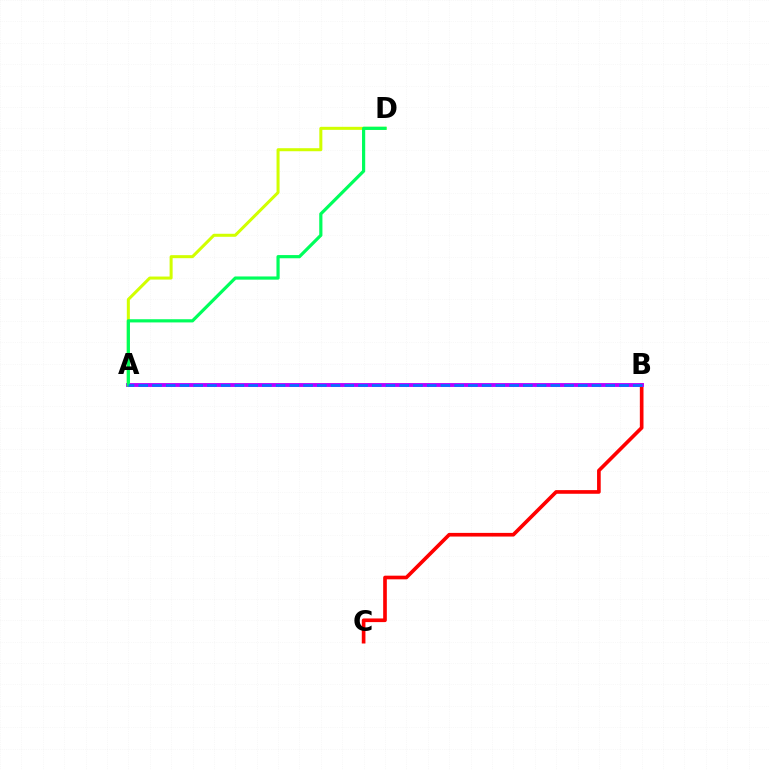{('A', 'D'): [{'color': '#d1ff00', 'line_style': 'solid', 'thickness': 2.18}, {'color': '#00ff5c', 'line_style': 'solid', 'thickness': 2.3}], ('B', 'C'): [{'color': '#ff0000', 'line_style': 'solid', 'thickness': 2.63}], ('A', 'B'): [{'color': '#b900ff', 'line_style': 'solid', 'thickness': 2.78}, {'color': '#0074ff', 'line_style': 'dashed', 'thickness': 1.87}]}